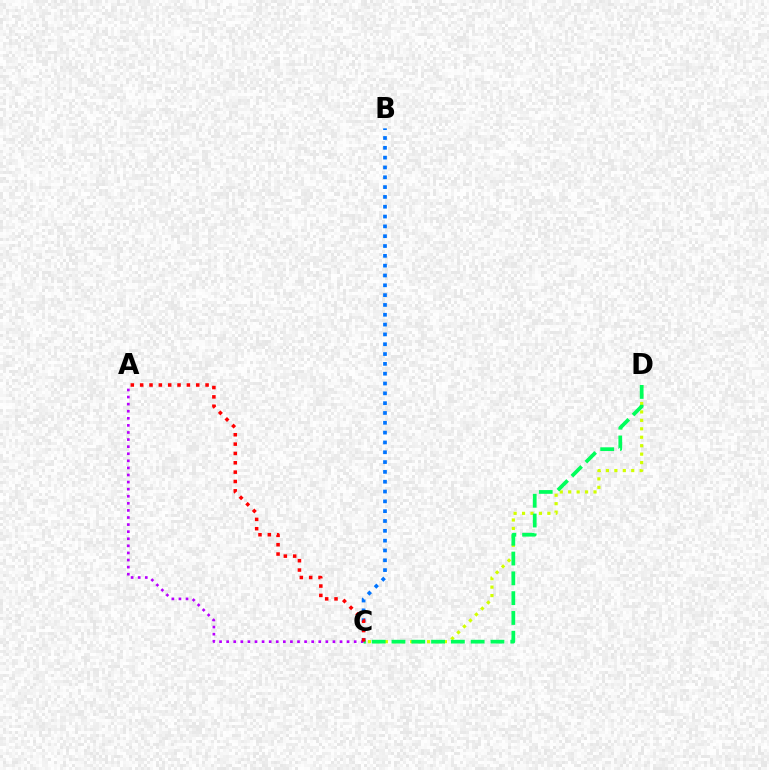{('B', 'C'): [{'color': '#0074ff', 'line_style': 'dotted', 'thickness': 2.67}], ('A', 'C'): [{'color': '#b900ff', 'line_style': 'dotted', 'thickness': 1.93}, {'color': '#ff0000', 'line_style': 'dotted', 'thickness': 2.54}], ('C', 'D'): [{'color': '#d1ff00', 'line_style': 'dotted', 'thickness': 2.29}, {'color': '#00ff5c', 'line_style': 'dashed', 'thickness': 2.69}]}